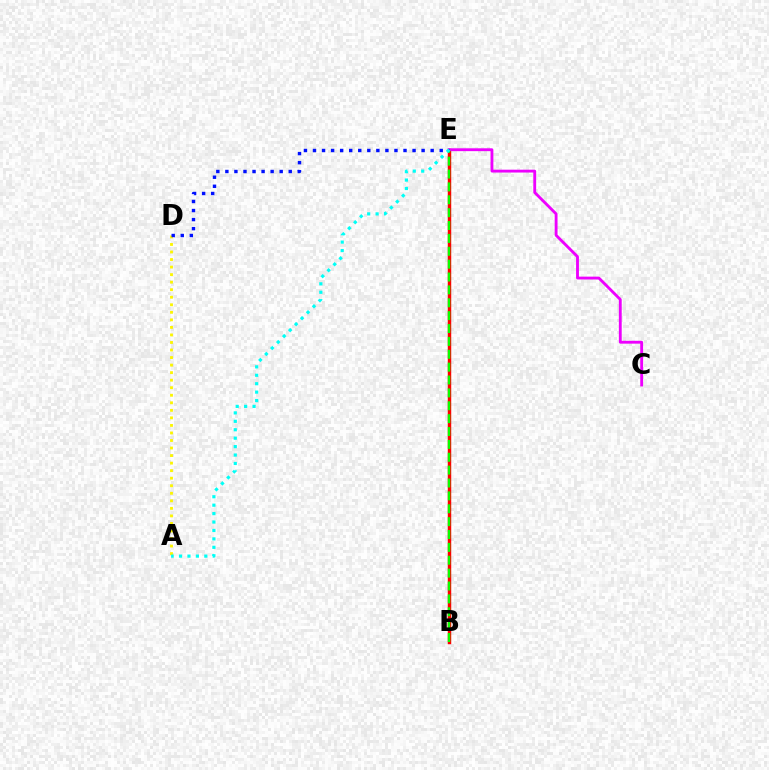{('B', 'E'): [{'color': '#ff0000', 'line_style': 'solid', 'thickness': 2.48}, {'color': '#08ff00', 'line_style': 'dashed', 'thickness': 1.75}], ('A', 'D'): [{'color': '#fcf500', 'line_style': 'dotted', 'thickness': 2.05}], ('C', 'E'): [{'color': '#ee00ff', 'line_style': 'solid', 'thickness': 2.05}], ('D', 'E'): [{'color': '#0010ff', 'line_style': 'dotted', 'thickness': 2.46}], ('A', 'E'): [{'color': '#00fff6', 'line_style': 'dotted', 'thickness': 2.29}]}